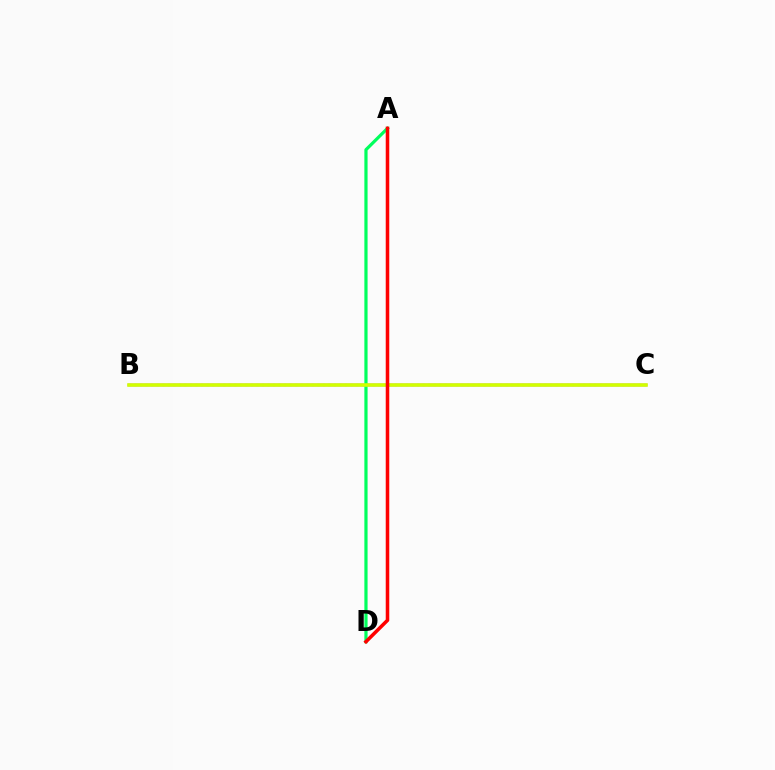{('B', 'C'): [{'color': '#b900ff', 'line_style': 'solid', 'thickness': 1.78}, {'color': '#0074ff', 'line_style': 'dotted', 'thickness': 1.5}, {'color': '#d1ff00', 'line_style': 'solid', 'thickness': 2.57}], ('A', 'D'): [{'color': '#00ff5c', 'line_style': 'solid', 'thickness': 2.3}, {'color': '#ff0000', 'line_style': 'solid', 'thickness': 2.55}]}